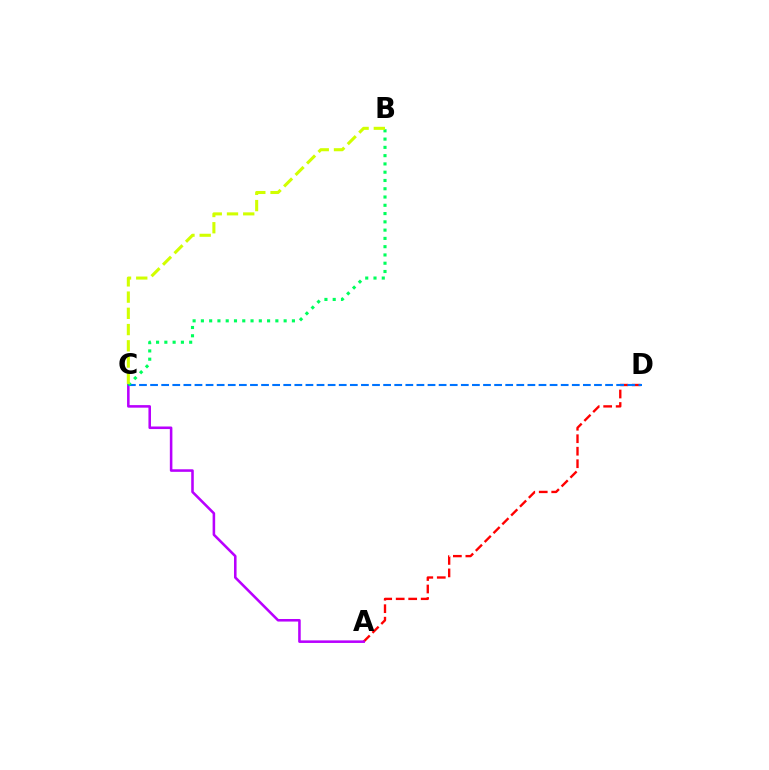{('A', 'D'): [{'color': '#ff0000', 'line_style': 'dashed', 'thickness': 1.7}], ('A', 'C'): [{'color': '#b900ff', 'line_style': 'solid', 'thickness': 1.84}], ('C', 'D'): [{'color': '#0074ff', 'line_style': 'dashed', 'thickness': 1.51}], ('B', 'C'): [{'color': '#00ff5c', 'line_style': 'dotted', 'thickness': 2.25}, {'color': '#d1ff00', 'line_style': 'dashed', 'thickness': 2.21}]}